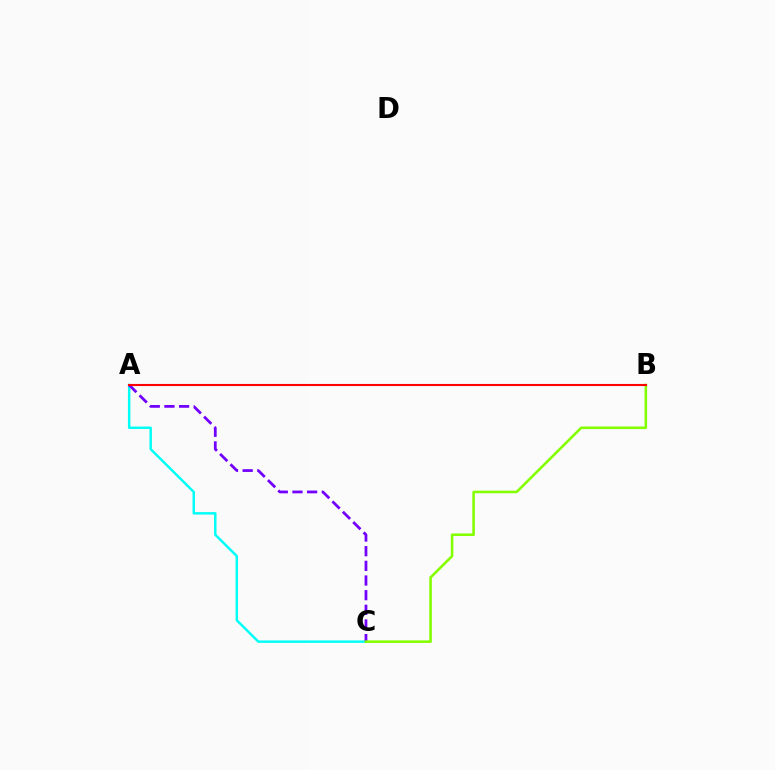{('A', 'C'): [{'color': '#00fff6', 'line_style': 'solid', 'thickness': 1.77}, {'color': '#7200ff', 'line_style': 'dashed', 'thickness': 1.99}], ('B', 'C'): [{'color': '#84ff00', 'line_style': 'solid', 'thickness': 1.86}], ('A', 'B'): [{'color': '#ff0000', 'line_style': 'solid', 'thickness': 1.52}]}